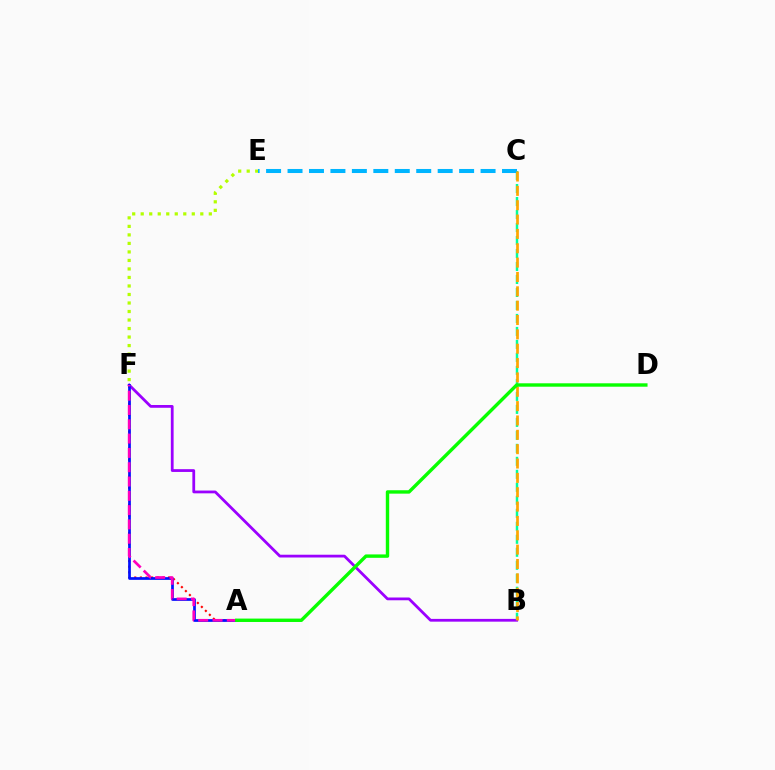{('A', 'F'): [{'color': '#ff0000', 'line_style': 'dotted', 'thickness': 1.53}, {'color': '#0010ff', 'line_style': 'solid', 'thickness': 1.96}, {'color': '#ff00bd', 'line_style': 'dashed', 'thickness': 1.94}], ('B', 'F'): [{'color': '#9b00ff', 'line_style': 'solid', 'thickness': 2.0}], ('E', 'F'): [{'color': '#b3ff00', 'line_style': 'dotted', 'thickness': 2.31}], ('B', 'C'): [{'color': '#00ff9d', 'line_style': 'dashed', 'thickness': 1.76}, {'color': '#ffa500', 'line_style': 'dashed', 'thickness': 1.95}], ('C', 'E'): [{'color': '#00b5ff', 'line_style': 'dashed', 'thickness': 2.91}], ('A', 'D'): [{'color': '#08ff00', 'line_style': 'solid', 'thickness': 2.45}]}